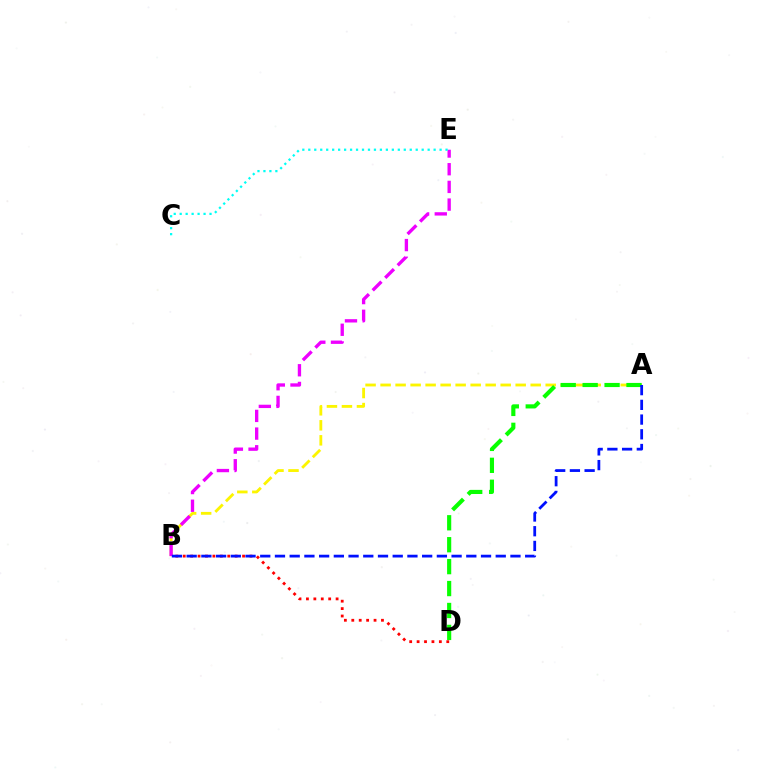{('B', 'D'): [{'color': '#ff0000', 'line_style': 'dotted', 'thickness': 2.02}], ('A', 'B'): [{'color': '#fcf500', 'line_style': 'dashed', 'thickness': 2.04}, {'color': '#0010ff', 'line_style': 'dashed', 'thickness': 2.0}], ('B', 'E'): [{'color': '#ee00ff', 'line_style': 'dashed', 'thickness': 2.4}], ('C', 'E'): [{'color': '#00fff6', 'line_style': 'dotted', 'thickness': 1.62}], ('A', 'D'): [{'color': '#08ff00', 'line_style': 'dashed', 'thickness': 2.98}]}